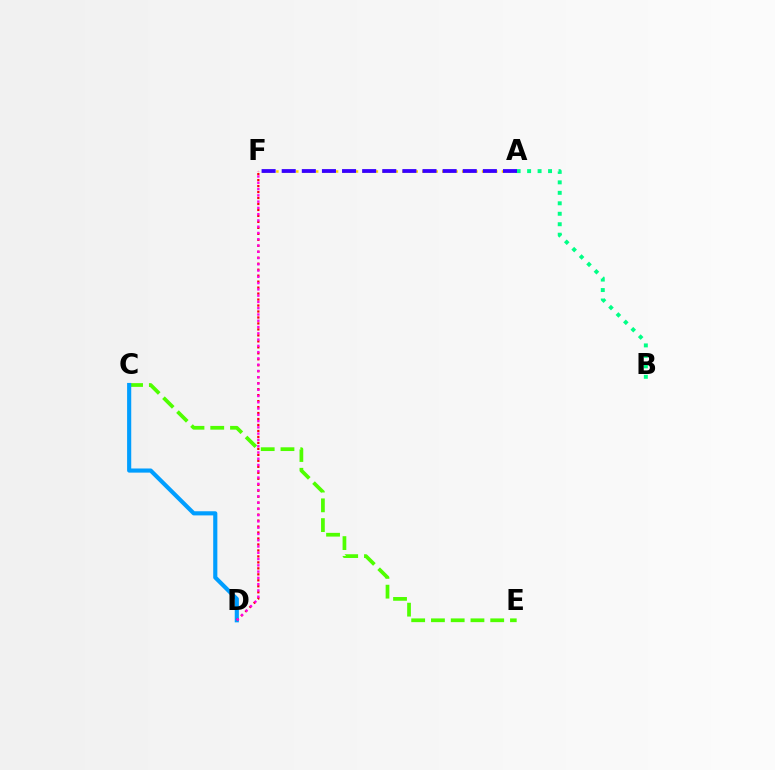{('C', 'E'): [{'color': '#4fff00', 'line_style': 'dashed', 'thickness': 2.68}], ('C', 'D'): [{'color': '#009eff', 'line_style': 'solid', 'thickness': 2.98}], ('A', 'F'): [{'color': '#ffd500', 'line_style': 'dotted', 'thickness': 1.8}, {'color': '#3700ff', 'line_style': 'dashed', 'thickness': 2.73}], ('D', 'F'): [{'color': '#ff0000', 'line_style': 'dotted', 'thickness': 1.62}, {'color': '#ff00ed', 'line_style': 'dotted', 'thickness': 1.7}], ('A', 'B'): [{'color': '#00ff86', 'line_style': 'dotted', 'thickness': 2.84}]}